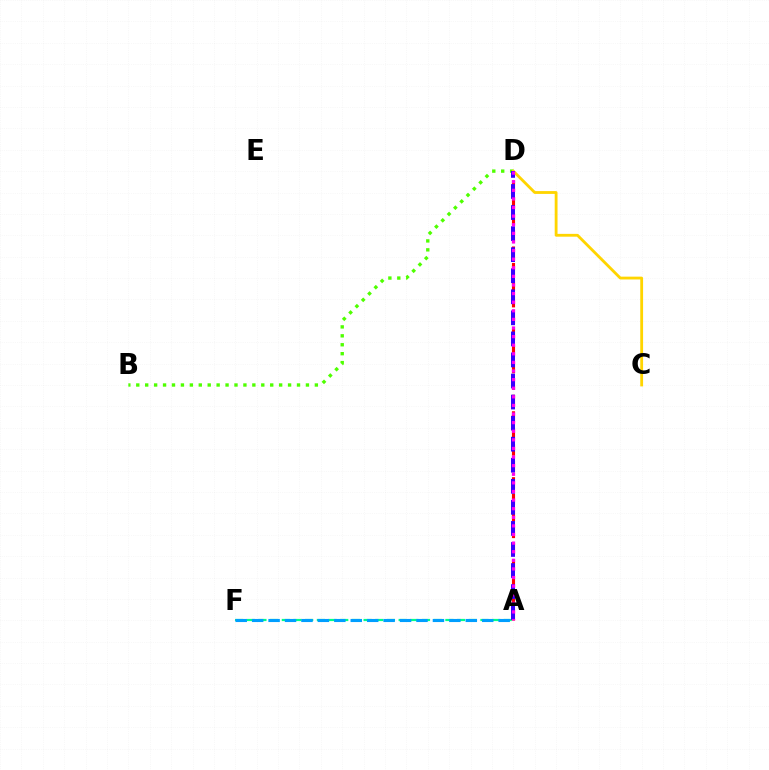{('B', 'D'): [{'color': '#4fff00', 'line_style': 'dotted', 'thickness': 2.43}], ('A', 'D'): [{'color': '#ff0000', 'line_style': 'dashed', 'thickness': 2.24}, {'color': '#3700ff', 'line_style': 'dashed', 'thickness': 2.86}, {'color': '#ff00ed', 'line_style': 'dotted', 'thickness': 2.34}], ('C', 'D'): [{'color': '#ffd500', 'line_style': 'solid', 'thickness': 2.03}], ('A', 'F'): [{'color': '#00ff86', 'line_style': 'dashed', 'thickness': 1.59}, {'color': '#009eff', 'line_style': 'dashed', 'thickness': 2.23}]}